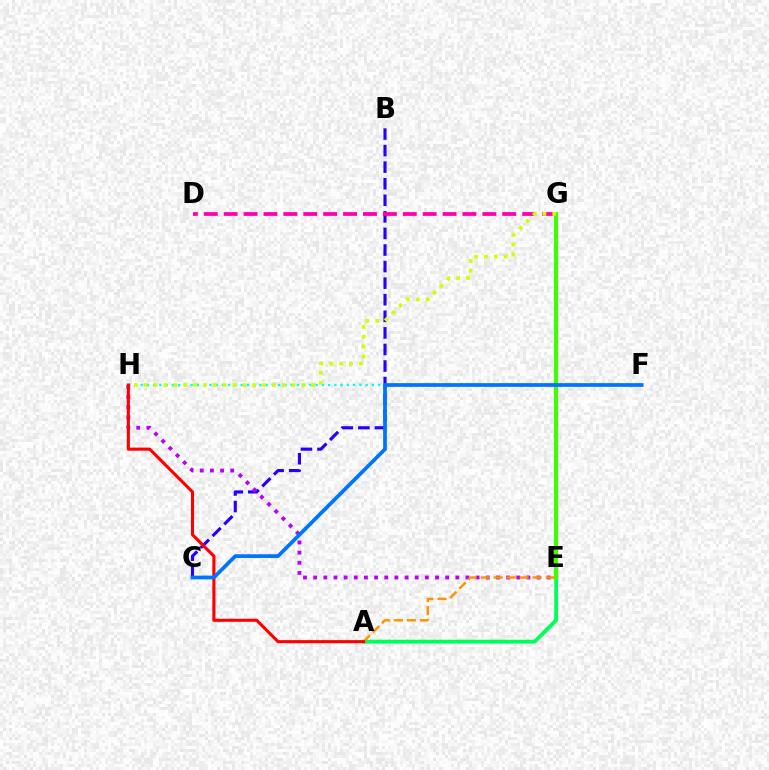{('B', 'C'): [{'color': '#2500ff', 'line_style': 'dashed', 'thickness': 2.25}], ('A', 'E'): [{'color': '#00ff5c', 'line_style': 'solid', 'thickness': 2.75}, {'color': '#ff9400', 'line_style': 'dashed', 'thickness': 1.77}], ('F', 'H'): [{'color': '#00fff6', 'line_style': 'dotted', 'thickness': 1.7}], ('D', 'G'): [{'color': '#ff00ac', 'line_style': 'dashed', 'thickness': 2.7}], ('E', 'H'): [{'color': '#b900ff', 'line_style': 'dotted', 'thickness': 2.76}], ('A', 'H'): [{'color': '#ff0000', 'line_style': 'solid', 'thickness': 2.23}], ('E', 'G'): [{'color': '#3dff00', 'line_style': 'solid', 'thickness': 2.99}], ('C', 'F'): [{'color': '#0074ff', 'line_style': 'solid', 'thickness': 2.68}], ('G', 'H'): [{'color': '#d1ff00', 'line_style': 'dotted', 'thickness': 2.68}]}